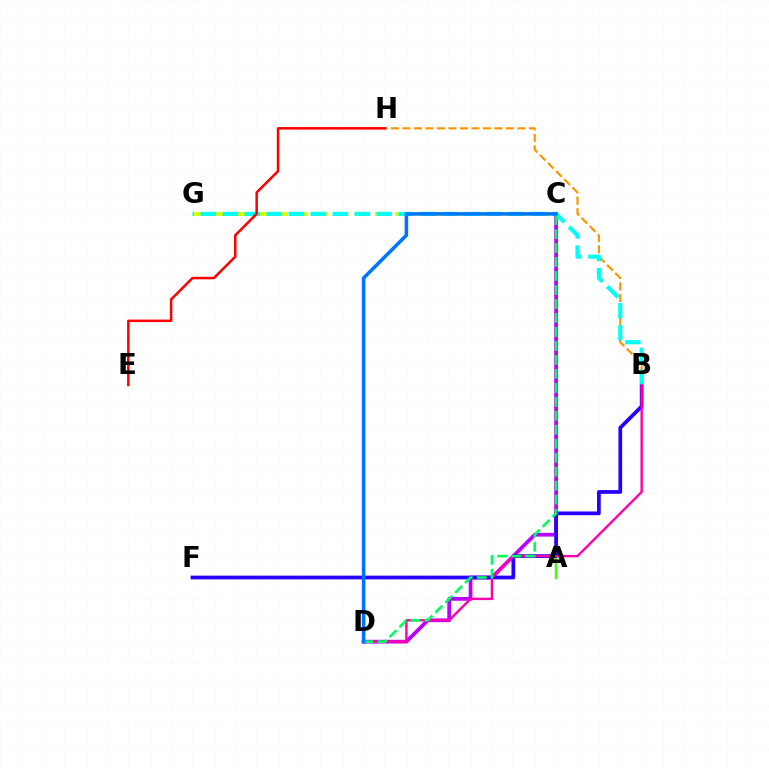{('A', 'C'): [{'color': '#3dff00', 'line_style': 'solid', 'thickness': 1.68}], ('C', 'D'): [{'color': '#b900ff', 'line_style': 'solid', 'thickness': 2.69}, {'color': '#00ff5c', 'line_style': 'dashed', 'thickness': 1.9}, {'color': '#0074ff', 'line_style': 'solid', 'thickness': 2.55}], ('B', 'F'): [{'color': '#2500ff', 'line_style': 'solid', 'thickness': 2.69}], ('C', 'G'): [{'color': '#d1ff00', 'line_style': 'dashed', 'thickness': 2.74}], ('B', 'H'): [{'color': '#ff9400', 'line_style': 'dashed', 'thickness': 1.56}], ('B', 'G'): [{'color': '#00fff6', 'line_style': 'dashed', 'thickness': 2.99}], ('B', 'D'): [{'color': '#ff00ac', 'line_style': 'solid', 'thickness': 1.73}], ('E', 'H'): [{'color': '#ff0000', 'line_style': 'solid', 'thickness': 1.82}]}